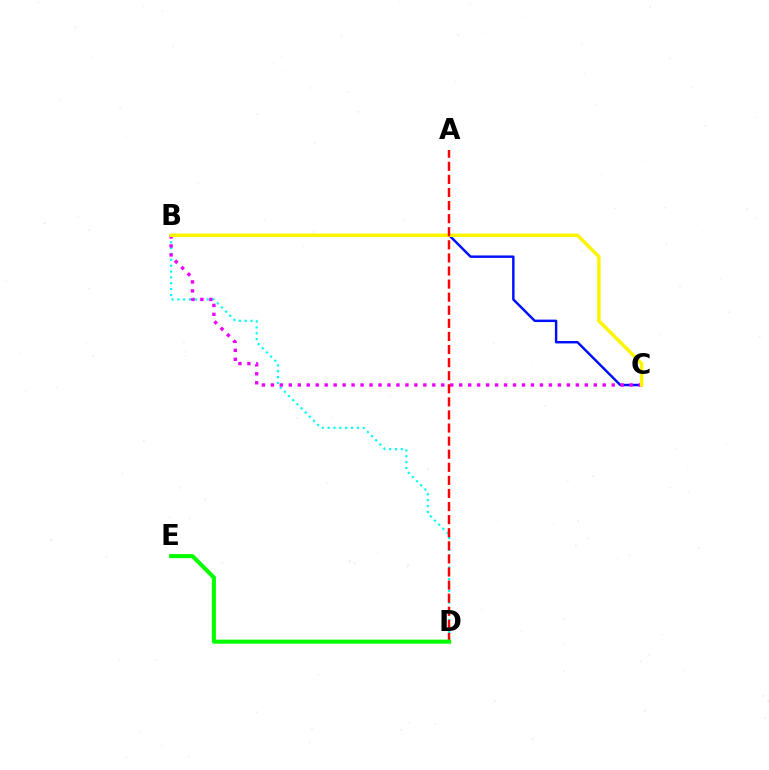{('B', 'C'): [{'color': '#0010ff', 'line_style': 'solid', 'thickness': 1.76}, {'color': '#ee00ff', 'line_style': 'dotted', 'thickness': 2.44}, {'color': '#fcf500', 'line_style': 'solid', 'thickness': 2.47}], ('B', 'D'): [{'color': '#00fff6', 'line_style': 'dotted', 'thickness': 1.59}], ('A', 'D'): [{'color': '#ff0000', 'line_style': 'dashed', 'thickness': 1.78}], ('D', 'E'): [{'color': '#08ff00', 'line_style': 'solid', 'thickness': 2.94}]}